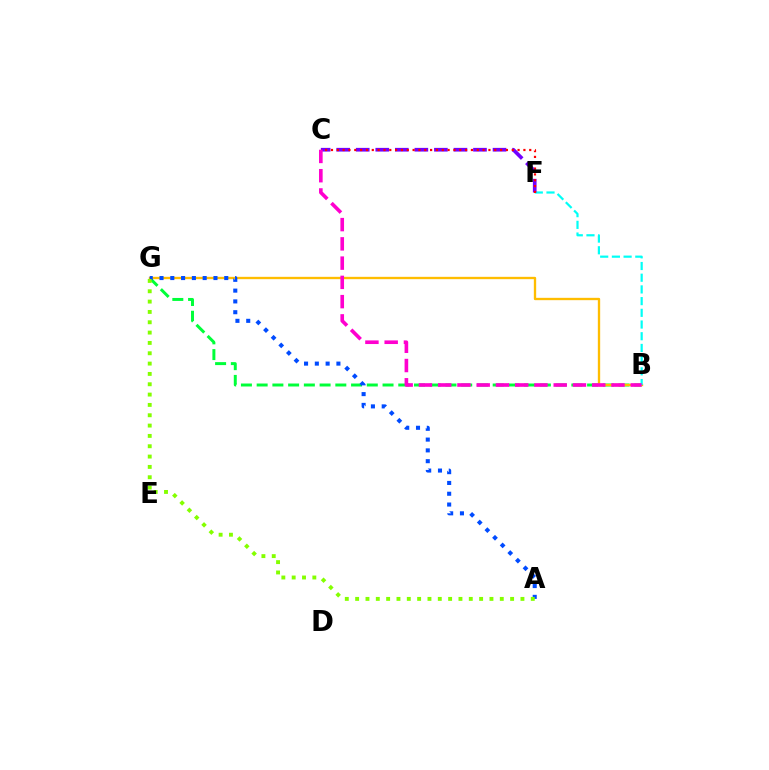{('B', 'G'): [{'color': '#00ff39', 'line_style': 'dashed', 'thickness': 2.14}, {'color': '#ffbd00', 'line_style': 'solid', 'thickness': 1.68}], ('A', 'G'): [{'color': '#004bff', 'line_style': 'dotted', 'thickness': 2.93}, {'color': '#84ff00', 'line_style': 'dotted', 'thickness': 2.81}], ('B', 'F'): [{'color': '#00fff6', 'line_style': 'dashed', 'thickness': 1.59}], ('C', 'F'): [{'color': '#7200ff', 'line_style': 'dashed', 'thickness': 2.65}, {'color': '#ff0000', 'line_style': 'dotted', 'thickness': 1.58}], ('B', 'C'): [{'color': '#ff00cf', 'line_style': 'dashed', 'thickness': 2.62}]}